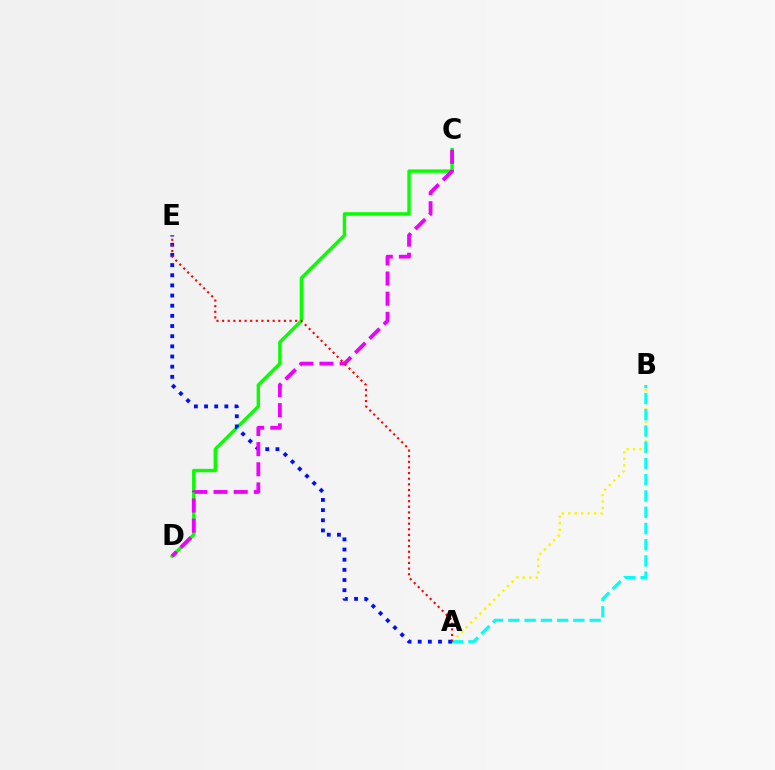{('C', 'D'): [{'color': '#08ff00', 'line_style': 'solid', 'thickness': 2.44}, {'color': '#ee00ff', 'line_style': 'dashed', 'thickness': 2.74}], ('A', 'B'): [{'color': '#fcf500', 'line_style': 'dotted', 'thickness': 1.76}, {'color': '#00fff6', 'line_style': 'dashed', 'thickness': 2.21}], ('A', 'E'): [{'color': '#0010ff', 'line_style': 'dotted', 'thickness': 2.76}, {'color': '#ff0000', 'line_style': 'dotted', 'thickness': 1.53}]}